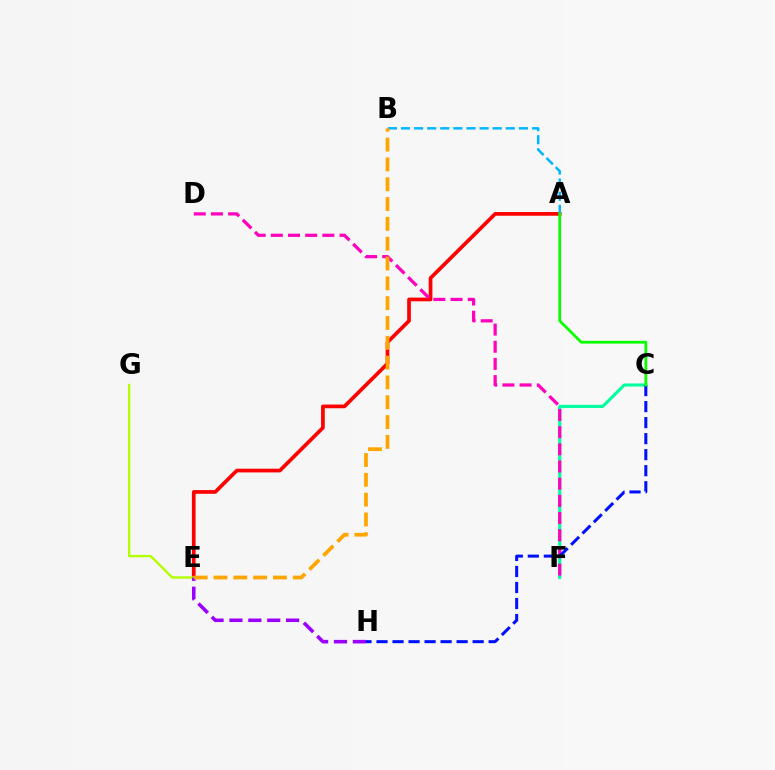{('C', 'F'): [{'color': '#00ff9d', 'line_style': 'solid', 'thickness': 2.22}], ('A', 'E'): [{'color': '#ff0000', 'line_style': 'solid', 'thickness': 2.66}], ('D', 'F'): [{'color': '#ff00bd', 'line_style': 'dashed', 'thickness': 2.33}], ('E', 'G'): [{'color': '#b3ff00', 'line_style': 'solid', 'thickness': 1.71}], ('A', 'B'): [{'color': '#00b5ff', 'line_style': 'dashed', 'thickness': 1.78}], ('E', 'H'): [{'color': '#9b00ff', 'line_style': 'dashed', 'thickness': 2.57}], ('C', 'H'): [{'color': '#0010ff', 'line_style': 'dashed', 'thickness': 2.18}], ('A', 'C'): [{'color': '#08ff00', 'line_style': 'solid', 'thickness': 2.0}], ('B', 'E'): [{'color': '#ffa500', 'line_style': 'dashed', 'thickness': 2.69}]}